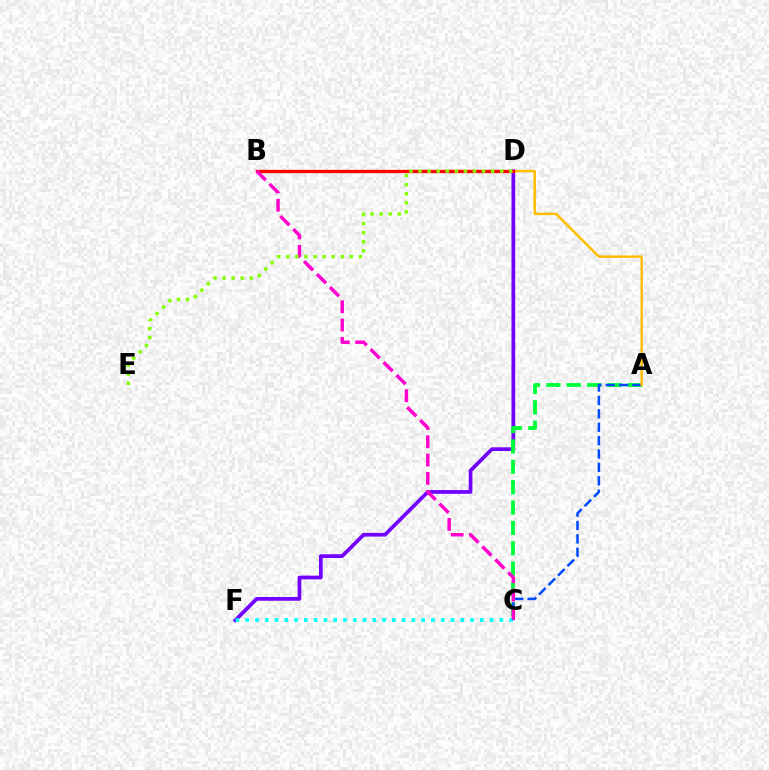{('D', 'F'): [{'color': '#7200ff', 'line_style': 'solid', 'thickness': 2.68}], ('A', 'C'): [{'color': '#00ff39', 'line_style': 'dashed', 'thickness': 2.77}, {'color': '#004bff', 'line_style': 'dashed', 'thickness': 1.82}], ('C', 'F'): [{'color': '#00fff6', 'line_style': 'dotted', 'thickness': 2.66}], ('A', 'D'): [{'color': '#ffbd00', 'line_style': 'solid', 'thickness': 1.76}], ('B', 'D'): [{'color': '#ff0000', 'line_style': 'solid', 'thickness': 2.4}], ('B', 'C'): [{'color': '#ff00cf', 'line_style': 'dashed', 'thickness': 2.49}], ('D', 'E'): [{'color': '#84ff00', 'line_style': 'dotted', 'thickness': 2.47}]}